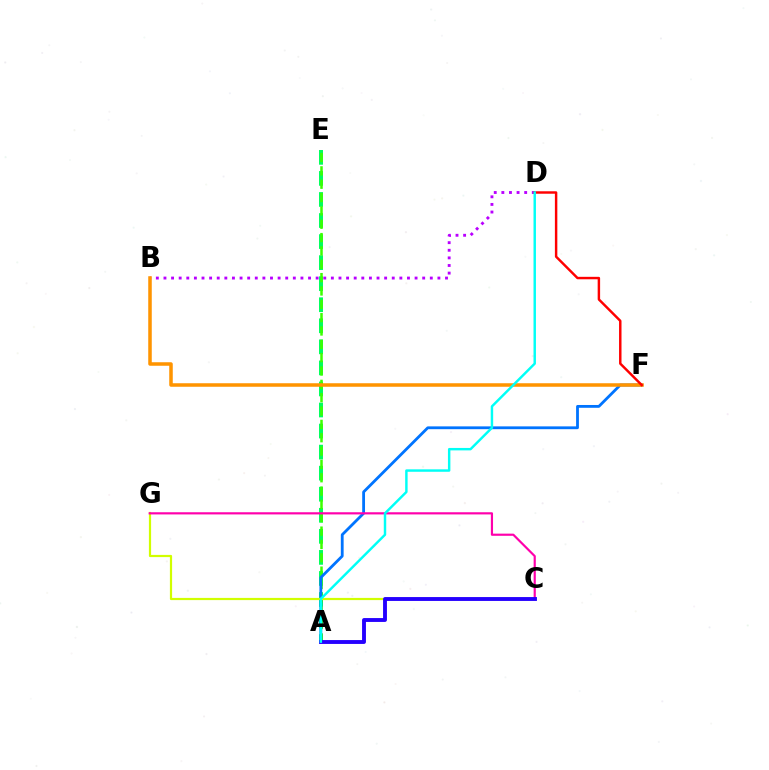{('A', 'E'): [{'color': '#00ff5c', 'line_style': 'dashed', 'thickness': 2.86}, {'color': '#3dff00', 'line_style': 'dashed', 'thickness': 1.81}], ('A', 'F'): [{'color': '#0074ff', 'line_style': 'solid', 'thickness': 2.02}], ('C', 'G'): [{'color': '#d1ff00', 'line_style': 'solid', 'thickness': 1.59}, {'color': '#ff00ac', 'line_style': 'solid', 'thickness': 1.57}], ('B', 'D'): [{'color': '#b900ff', 'line_style': 'dotted', 'thickness': 2.07}], ('B', 'F'): [{'color': '#ff9400', 'line_style': 'solid', 'thickness': 2.54}], ('D', 'F'): [{'color': '#ff0000', 'line_style': 'solid', 'thickness': 1.77}], ('A', 'C'): [{'color': '#2500ff', 'line_style': 'solid', 'thickness': 2.79}], ('A', 'D'): [{'color': '#00fff6', 'line_style': 'solid', 'thickness': 1.76}]}